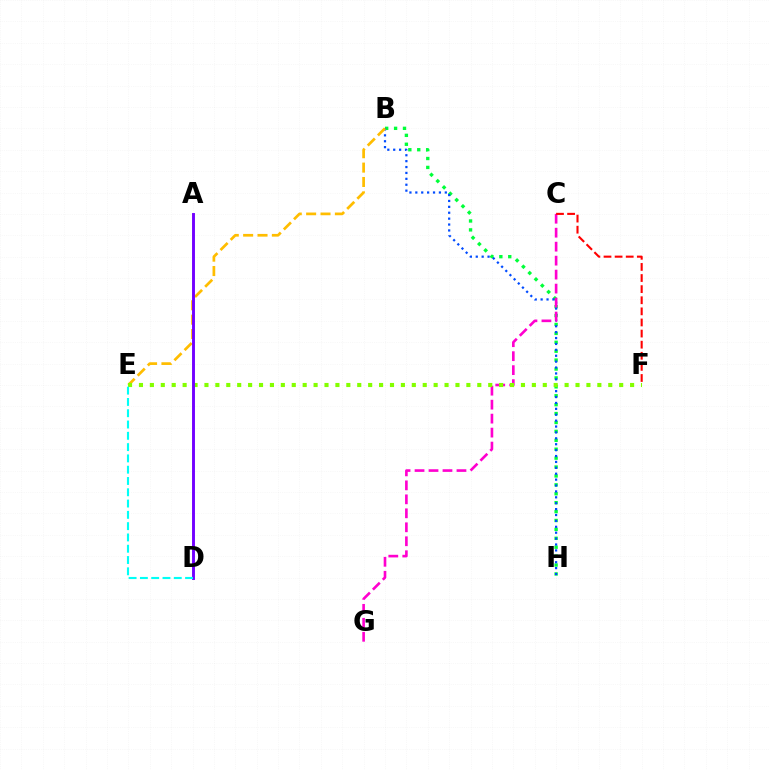{('B', 'H'): [{'color': '#00ff39', 'line_style': 'dotted', 'thickness': 2.42}, {'color': '#004bff', 'line_style': 'dotted', 'thickness': 1.6}], ('C', 'G'): [{'color': '#ff00cf', 'line_style': 'dashed', 'thickness': 1.9}], ('B', 'E'): [{'color': '#ffbd00', 'line_style': 'dashed', 'thickness': 1.95}], ('C', 'F'): [{'color': '#ff0000', 'line_style': 'dashed', 'thickness': 1.51}], ('E', 'F'): [{'color': '#84ff00', 'line_style': 'dotted', 'thickness': 2.97}], ('A', 'D'): [{'color': '#7200ff', 'line_style': 'solid', 'thickness': 2.1}], ('D', 'E'): [{'color': '#00fff6', 'line_style': 'dashed', 'thickness': 1.53}]}